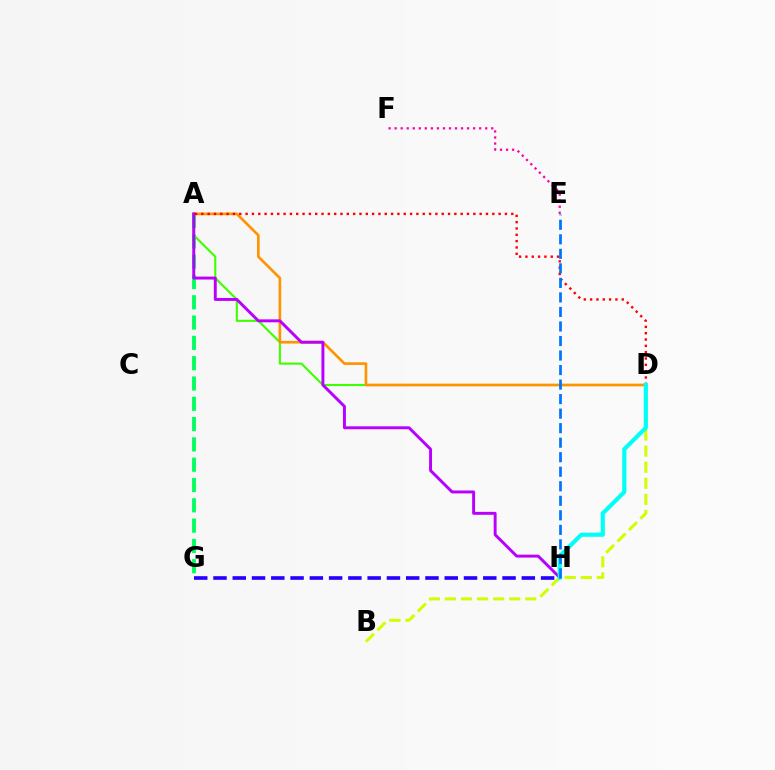{('A', 'D'): [{'color': '#3dff00', 'line_style': 'solid', 'thickness': 1.51}, {'color': '#ff9400', 'line_style': 'solid', 'thickness': 1.92}, {'color': '#ff0000', 'line_style': 'dotted', 'thickness': 1.72}], ('G', 'H'): [{'color': '#2500ff', 'line_style': 'dashed', 'thickness': 2.62}], ('B', 'D'): [{'color': '#d1ff00', 'line_style': 'dashed', 'thickness': 2.18}], ('A', 'G'): [{'color': '#00ff5c', 'line_style': 'dashed', 'thickness': 2.76}], ('A', 'H'): [{'color': '#b900ff', 'line_style': 'solid', 'thickness': 2.12}], ('E', 'F'): [{'color': '#ff00ac', 'line_style': 'dotted', 'thickness': 1.64}], ('D', 'H'): [{'color': '#00fff6', 'line_style': 'solid', 'thickness': 2.99}], ('E', 'H'): [{'color': '#0074ff', 'line_style': 'dashed', 'thickness': 1.97}]}